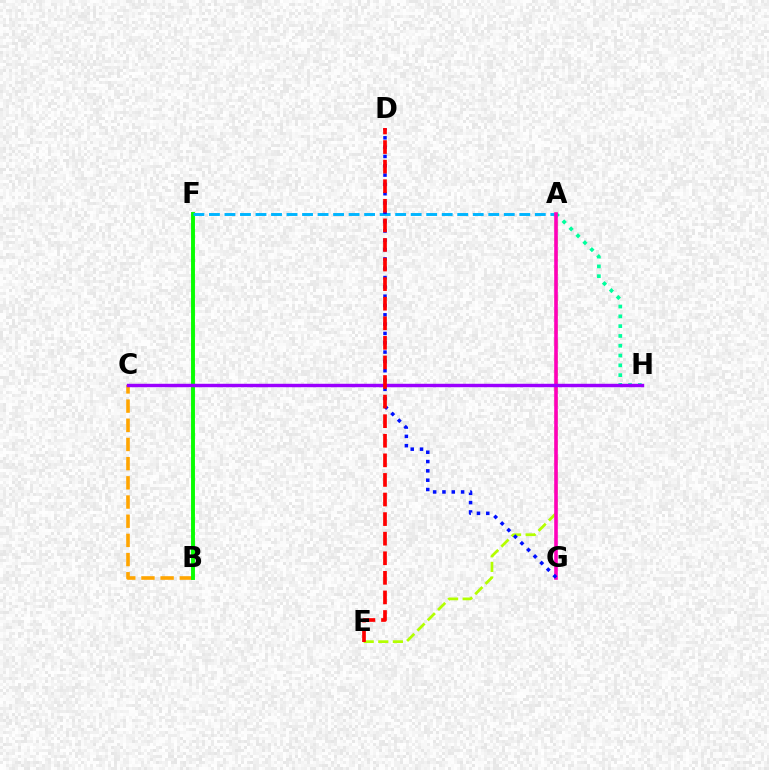{('B', 'C'): [{'color': '#ffa500', 'line_style': 'dashed', 'thickness': 2.61}], ('B', 'F'): [{'color': '#08ff00', 'line_style': 'solid', 'thickness': 2.81}], ('A', 'E'): [{'color': '#b3ff00', 'line_style': 'dashed', 'thickness': 1.98}], ('A', 'H'): [{'color': '#00ff9d', 'line_style': 'dotted', 'thickness': 2.66}], ('A', 'F'): [{'color': '#00b5ff', 'line_style': 'dashed', 'thickness': 2.11}], ('A', 'G'): [{'color': '#ff00bd', 'line_style': 'solid', 'thickness': 2.59}], ('C', 'H'): [{'color': '#9b00ff', 'line_style': 'solid', 'thickness': 2.47}], ('D', 'G'): [{'color': '#0010ff', 'line_style': 'dotted', 'thickness': 2.53}], ('D', 'E'): [{'color': '#ff0000', 'line_style': 'dashed', 'thickness': 2.66}]}